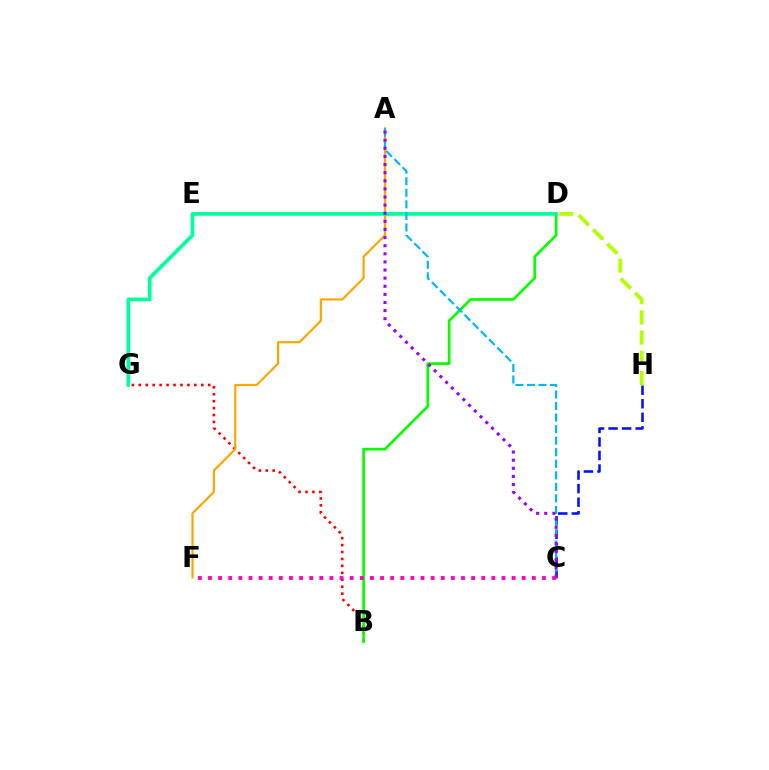{('B', 'G'): [{'color': '#ff0000', 'line_style': 'dotted', 'thickness': 1.89}], ('A', 'F'): [{'color': '#ffa500', 'line_style': 'solid', 'thickness': 1.57}], ('B', 'D'): [{'color': '#08ff00', 'line_style': 'solid', 'thickness': 1.94}], ('C', 'H'): [{'color': '#0010ff', 'line_style': 'dashed', 'thickness': 1.84}], ('D', 'G'): [{'color': '#00ff9d', 'line_style': 'solid', 'thickness': 2.66}], ('A', 'C'): [{'color': '#00b5ff', 'line_style': 'dashed', 'thickness': 1.57}, {'color': '#9b00ff', 'line_style': 'dotted', 'thickness': 2.2}], ('D', 'H'): [{'color': '#b3ff00', 'line_style': 'dashed', 'thickness': 2.74}], ('C', 'F'): [{'color': '#ff00bd', 'line_style': 'dotted', 'thickness': 2.75}]}